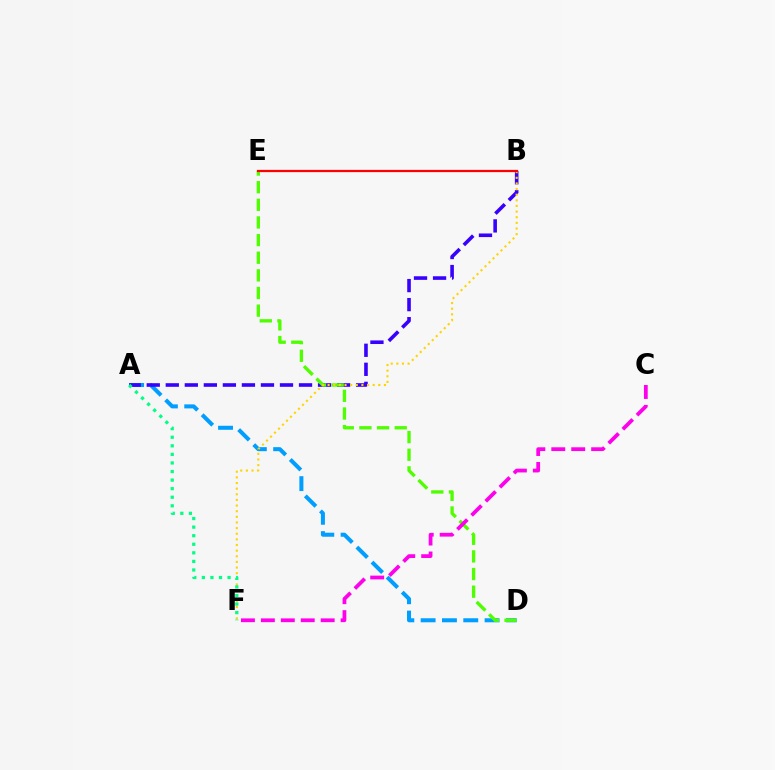{('A', 'D'): [{'color': '#009eff', 'line_style': 'dashed', 'thickness': 2.9}], ('A', 'B'): [{'color': '#3700ff', 'line_style': 'dashed', 'thickness': 2.59}], ('D', 'E'): [{'color': '#4fff00', 'line_style': 'dashed', 'thickness': 2.4}], ('B', 'F'): [{'color': '#ffd500', 'line_style': 'dotted', 'thickness': 1.53}], ('A', 'F'): [{'color': '#00ff86', 'line_style': 'dotted', 'thickness': 2.33}], ('C', 'F'): [{'color': '#ff00ed', 'line_style': 'dashed', 'thickness': 2.71}], ('B', 'E'): [{'color': '#ff0000', 'line_style': 'solid', 'thickness': 1.62}]}